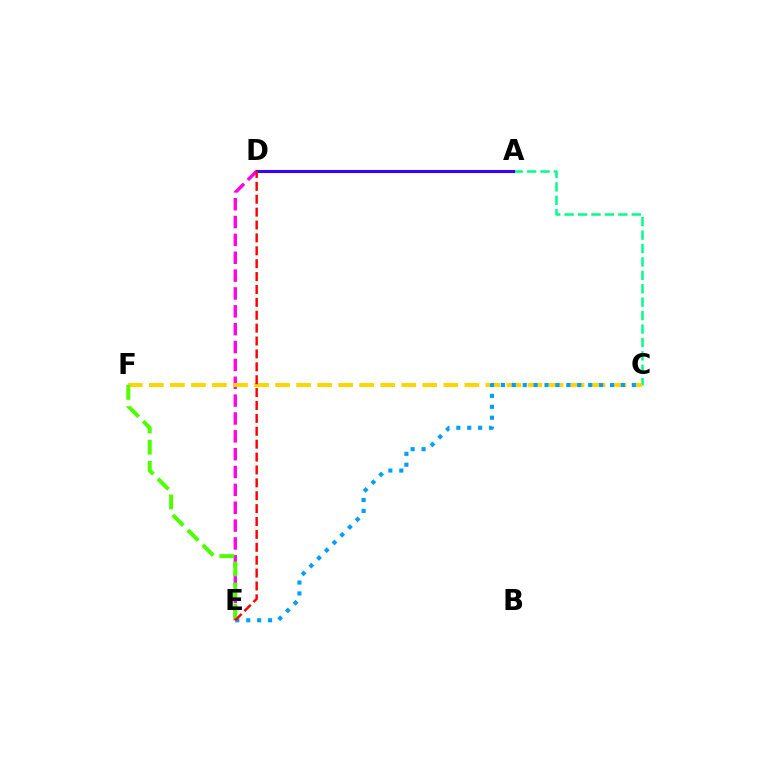{('A', 'C'): [{'color': '#00ff86', 'line_style': 'dashed', 'thickness': 1.82}], ('D', 'E'): [{'color': '#ff00ed', 'line_style': 'dashed', 'thickness': 2.43}, {'color': '#ff0000', 'line_style': 'dashed', 'thickness': 1.75}], ('C', 'F'): [{'color': '#ffd500', 'line_style': 'dashed', 'thickness': 2.86}], ('C', 'E'): [{'color': '#009eff', 'line_style': 'dotted', 'thickness': 2.97}], ('E', 'F'): [{'color': '#4fff00', 'line_style': 'dashed', 'thickness': 2.88}], ('A', 'D'): [{'color': '#3700ff', 'line_style': 'solid', 'thickness': 2.22}]}